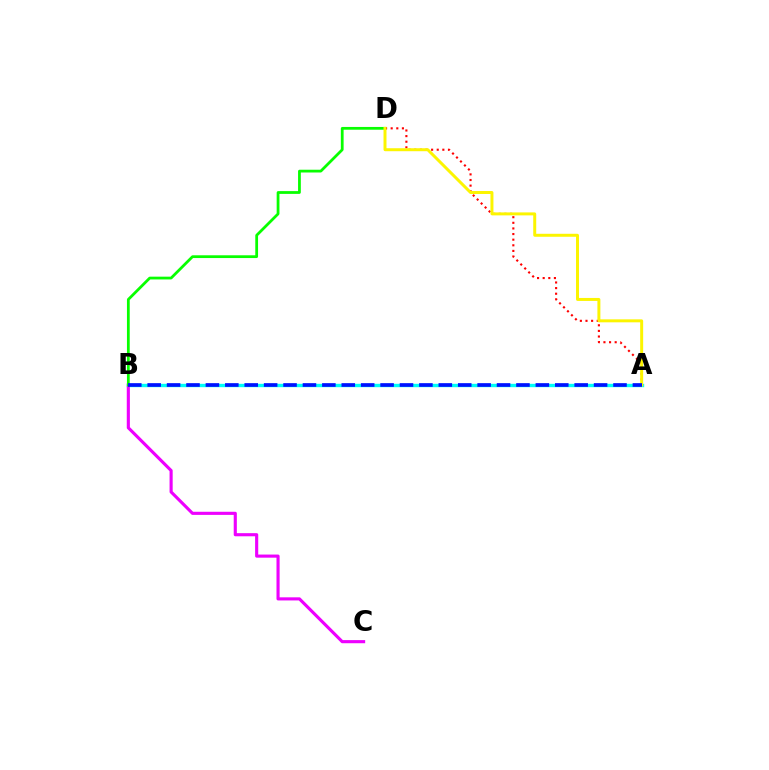{('A', 'B'): [{'color': '#00fff6', 'line_style': 'solid', 'thickness': 2.44}, {'color': '#0010ff', 'line_style': 'dashed', 'thickness': 2.64}], ('B', 'C'): [{'color': '#ee00ff', 'line_style': 'solid', 'thickness': 2.25}], ('B', 'D'): [{'color': '#08ff00', 'line_style': 'solid', 'thickness': 2.0}], ('A', 'D'): [{'color': '#ff0000', 'line_style': 'dotted', 'thickness': 1.53}, {'color': '#fcf500', 'line_style': 'solid', 'thickness': 2.14}]}